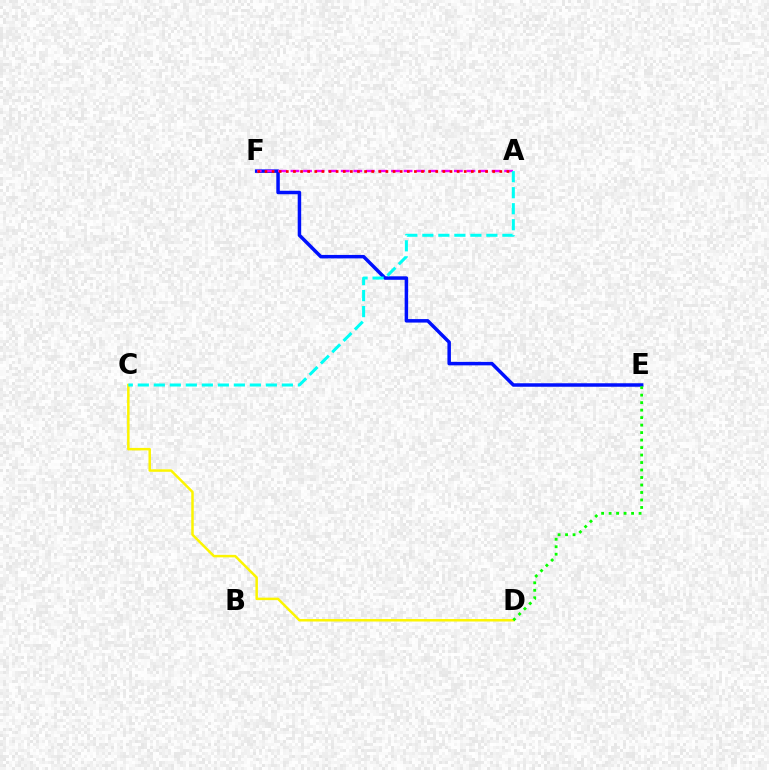{('E', 'F'): [{'color': '#0010ff', 'line_style': 'solid', 'thickness': 2.51}], ('A', 'F'): [{'color': '#ee00ff', 'line_style': 'dashed', 'thickness': 1.71}, {'color': '#ff0000', 'line_style': 'dotted', 'thickness': 1.93}], ('C', 'D'): [{'color': '#fcf500', 'line_style': 'solid', 'thickness': 1.79}], ('A', 'C'): [{'color': '#00fff6', 'line_style': 'dashed', 'thickness': 2.17}], ('D', 'E'): [{'color': '#08ff00', 'line_style': 'dotted', 'thickness': 2.03}]}